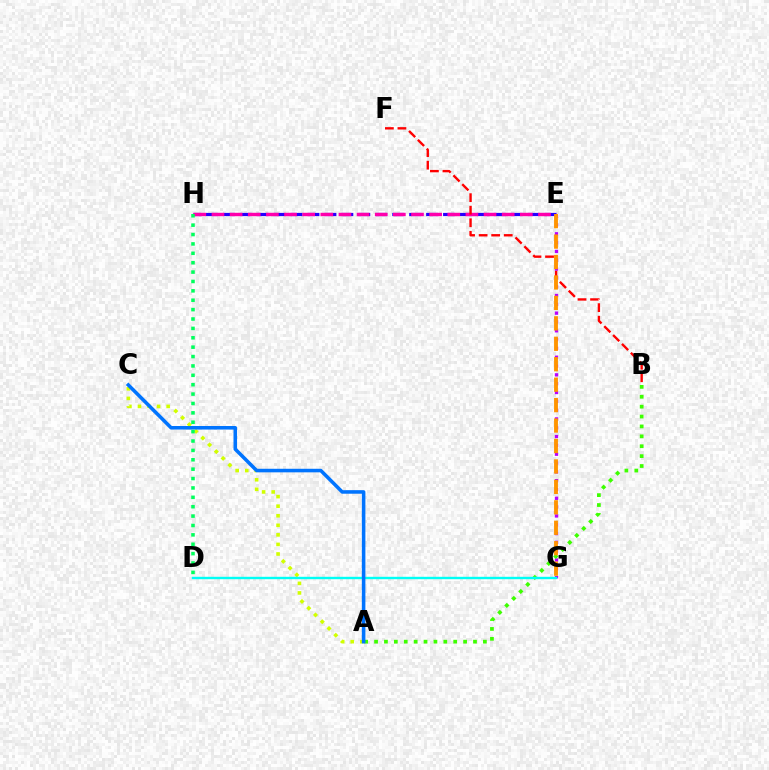{('A', 'C'): [{'color': '#d1ff00', 'line_style': 'dotted', 'thickness': 2.6}, {'color': '#0074ff', 'line_style': 'solid', 'thickness': 2.56}], ('E', 'G'): [{'color': '#b900ff', 'line_style': 'dotted', 'thickness': 2.4}, {'color': '#ff9400', 'line_style': 'dashed', 'thickness': 2.78}], ('A', 'B'): [{'color': '#3dff00', 'line_style': 'dotted', 'thickness': 2.69}], ('E', 'H'): [{'color': '#2500ff', 'line_style': 'dashed', 'thickness': 2.3}, {'color': '#ff00ac', 'line_style': 'dashed', 'thickness': 2.46}], ('D', 'G'): [{'color': '#00fff6', 'line_style': 'solid', 'thickness': 1.72}], ('B', 'F'): [{'color': '#ff0000', 'line_style': 'dashed', 'thickness': 1.7}], ('D', 'H'): [{'color': '#00ff5c', 'line_style': 'dotted', 'thickness': 2.55}]}